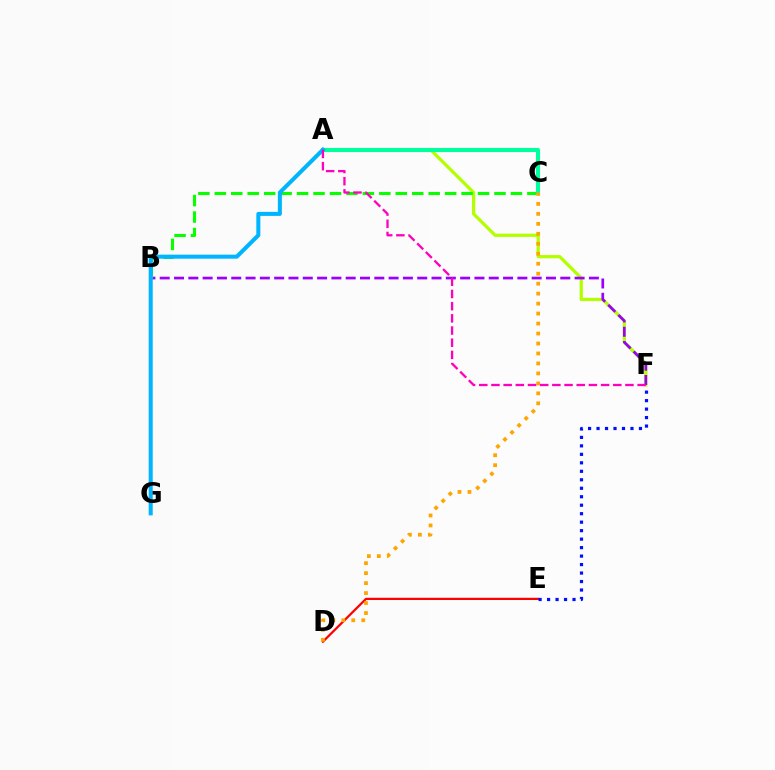{('A', 'F'): [{'color': '#b3ff00', 'line_style': 'solid', 'thickness': 2.34}, {'color': '#ff00bd', 'line_style': 'dashed', 'thickness': 1.65}], ('B', 'F'): [{'color': '#9b00ff', 'line_style': 'dashed', 'thickness': 1.94}], ('B', 'C'): [{'color': '#08ff00', 'line_style': 'dashed', 'thickness': 2.23}], ('D', 'E'): [{'color': '#ff0000', 'line_style': 'solid', 'thickness': 1.6}], ('A', 'C'): [{'color': '#00ff9d', 'line_style': 'solid', 'thickness': 2.95}], ('C', 'D'): [{'color': '#ffa500', 'line_style': 'dotted', 'thickness': 2.71}], ('A', 'G'): [{'color': '#00b5ff', 'line_style': 'solid', 'thickness': 2.91}], ('E', 'F'): [{'color': '#0010ff', 'line_style': 'dotted', 'thickness': 2.3}]}